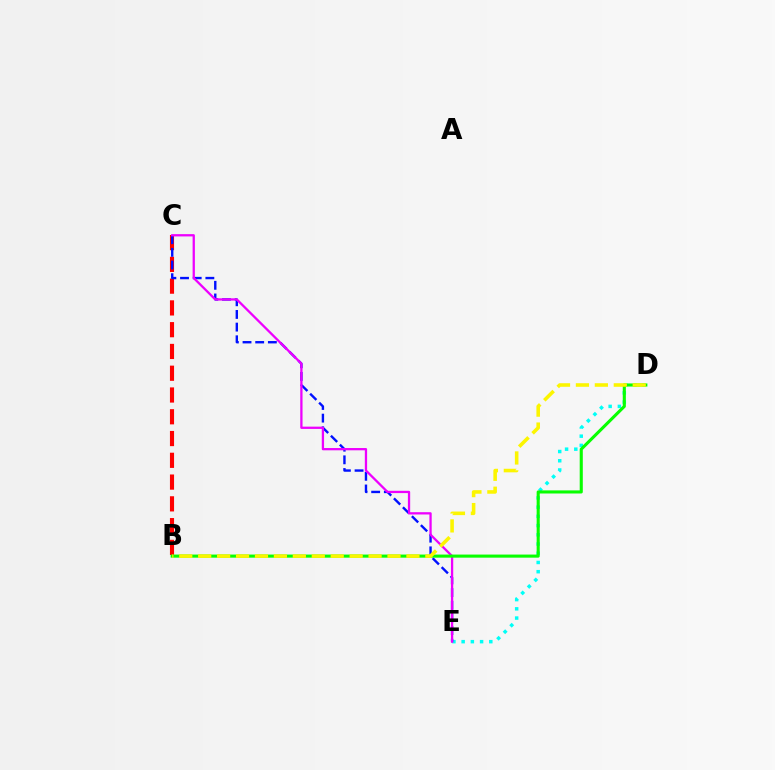{('B', 'C'): [{'color': '#ff0000', 'line_style': 'dashed', 'thickness': 2.96}], ('D', 'E'): [{'color': '#00fff6', 'line_style': 'dotted', 'thickness': 2.51}], ('C', 'E'): [{'color': '#0010ff', 'line_style': 'dashed', 'thickness': 1.72}, {'color': '#ee00ff', 'line_style': 'solid', 'thickness': 1.64}], ('B', 'D'): [{'color': '#08ff00', 'line_style': 'solid', 'thickness': 2.23}, {'color': '#fcf500', 'line_style': 'dashed', 'thickness': 2.57}]}